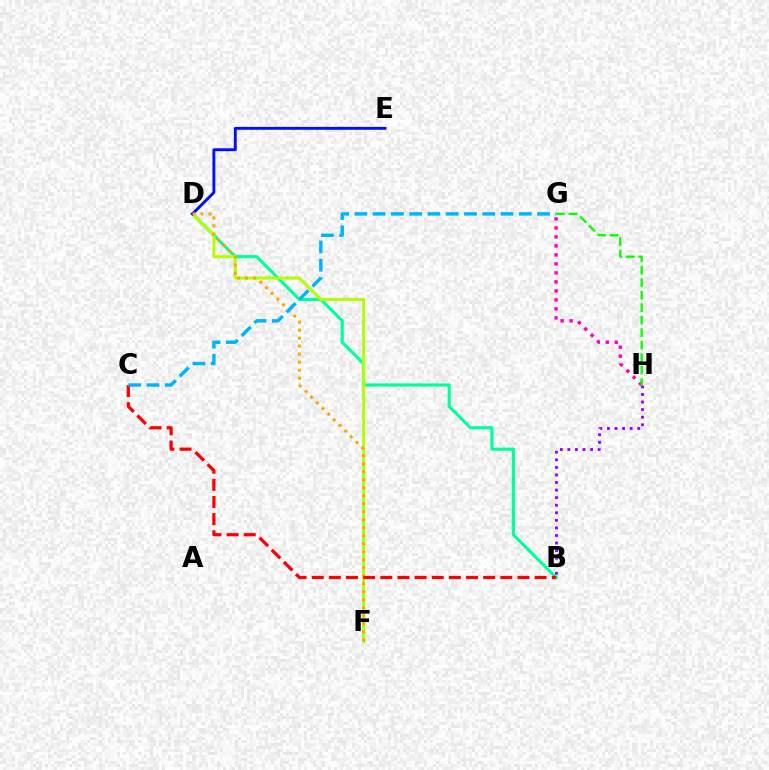{('B', 'D'): [{'color': '#00ff9d', 'line_style': 'solid', 'thickness': 2.28}], ('G', 'H'): [{'color': '#ff00bd', 'line_style': 'dotted', 'thickness': 2.44}, {'color': '#08ff00', 'line_style': 'dashed', 'thickness': 1.7}], ('D', 'F'): [{'color': '#b3ff00', 'line_style': 'solid', 'thickness': 2.15}, {'color': '#ffa500', 'line_style': 'dotted', 'thickness': 2.18}], ('D', 'E'): [{'color': '#0010ff', 'line_style': 'solid', 'thickness': 2.08}], ('B', 'H'): [{'color': '#9b00ff', 'line_style': 'dotted', 'thickness': 2.06}], ('B', 'C'): [{'color': '#ff0000', 'line_style': 'dashed', 'thickness': 2.33}], ('C', 'G'): [{'color': '#00b5ff', 'line_style': 'dashed', 'thickness': 2.48}]}